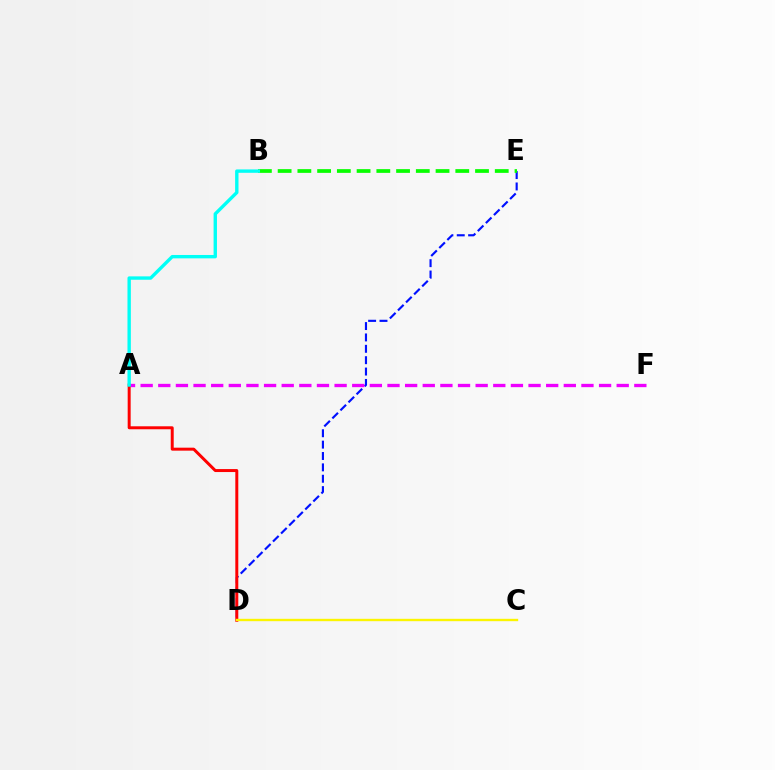{('D', 'E'): [{'color': '#0010ff', 'line_style': 'dashed', 'thickness': 1.54}], ('A', 'F'): [{'color': '#ee00ff', 'line_style': 'dashed', 'thickness': 2.4}], ('B', 'E'): [{'color': '#08ff00', 'line_style': 'dashed', 'thickness': 2.68}], ('A', 'D'): [{'color': '#ff0000', 'line_style': 'solid', 'thickness': 2.14}], ('C', 'D'): [{'color': '#fcf500', 'line_style': 'solid', 'thickness': 1.71}], ('A', 'B'): [{'color': '#00fff6', 'line_style': 'solid', 'thickness': 2.43}]}